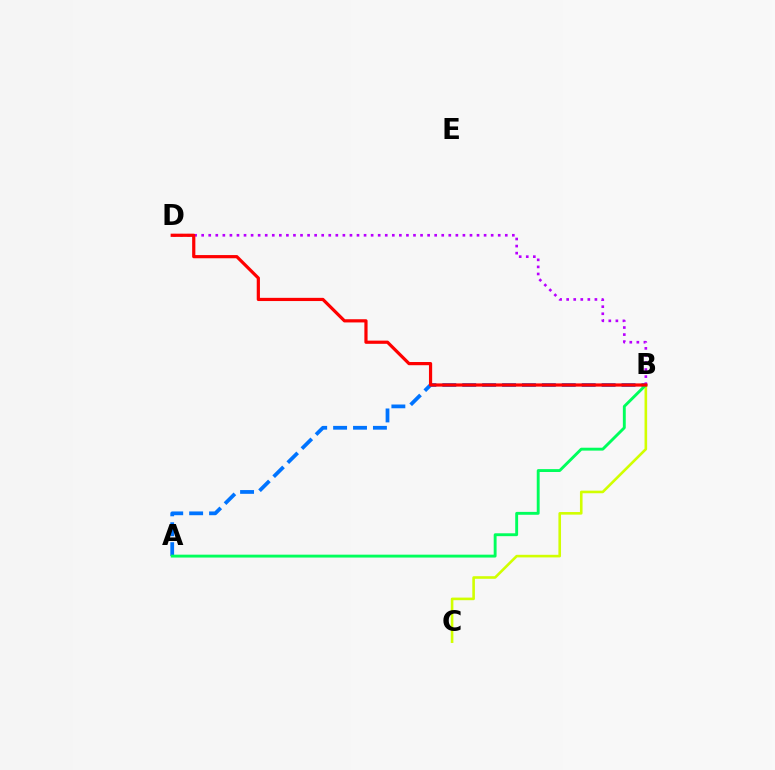{('B', 'C'): [{'color': '#d1ff00', 'line_style': 'solid', 'thickness': 1.87}], ('A', 'B'): [{'color': '#0074ff', 'line_style': 'dashed', 'thickness': 2.71}, {'color': '#00ff5c', 'line_style': 'solid', 'thickness': 2.08}], ('B', 'D'): [{'color': '#b900ff', 'line_style': 'dotted', 'thickness': 1.92}, {'color': '#ff0000', 'line_style': 'solid', 'thickness': 2.3}]}